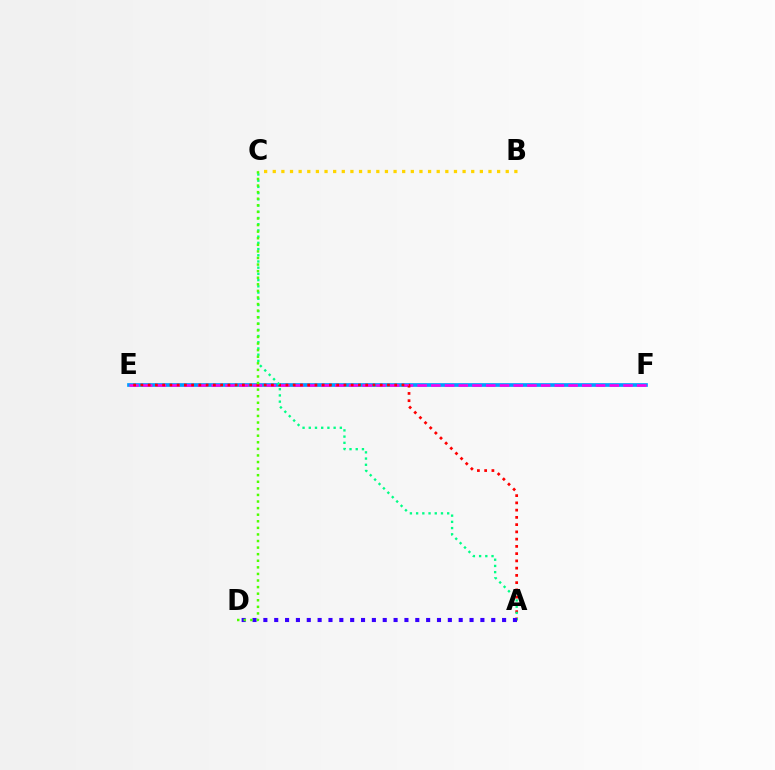{('E', 'F'): [{'color': '#009eff', 'line_style': 'solid', 'thickness': 2.66}, {'color': '#ff00ed', 'line_style': 'dashed', 'thickness': 1.86}], ('A', 'E'): [{'color': '#ff0000', 'line_style': 'dotted', 'thickness': 1.97}], ('A', 'C'): [{'color': '#00ff86', 'line_style': 'dotted', 'thickness': 1.69}], ('B', 'C'): [{'color': '#ffd500', 'line_style': 'dotted', 'thickness': 2.34}], ('A', 'D'): [{'color': '#3700ff', 'line_style': 'dotted', 'thickness': 2.95}], ('C', 'D'): [{'color': '#4fff00', 'line_style': 'dotted', 'thickness': 1.79}]}